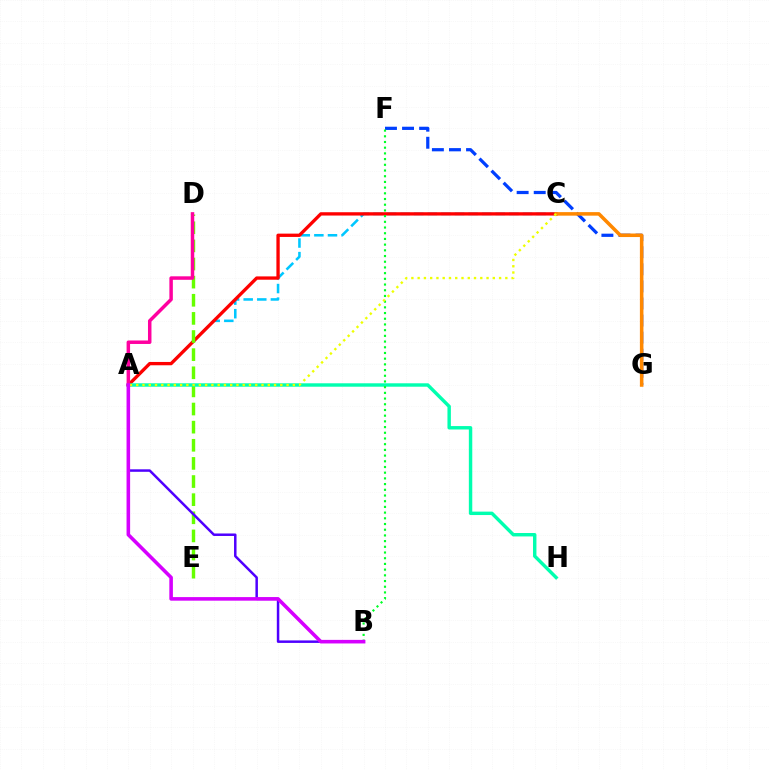{('F', 'G'): [{'color': '#003fff', 'line_style': 'dashed', 'thickness': 2.32}], ('A', 'C'): [{'color': '#00c7ff', 'line_style': 'dashed', 'thickness': 1.85}, {'color': '#ff0000', 'line_style': 'solid', 'thickness': 2.39}, {'color': '#eeff00', 'line_style': 'dotted', 'thickness': 1.7}], ('D', 'E'): [{'color': '#66ff00', 'line_style': 'dashed', 'thickness': 2.46}], ('A', 'H'): [{'color': '#00ffaf', 'line_style': 'solid', 'thickness': 2.47}], ('B', 'F'): [{'color': '#00ff27', 'line_style': 'dotted', 'thickness': 1.55}], ('A', 'B'): [{'color': '#4f00ff', 'line_style': 'solid', 'thickness': 1.8}, {'color': '#d600ff', 'line_style': 'solid', 'thickness': 2.58}], ('A', 'D'): [{'color': '#ff00a0', 'line_style': 'solid', 'thickness': 2.51}], ('C', 'G'): [{'color': '#ff8800', 'line_style': 'solid', 'thickness': 2.55}]}